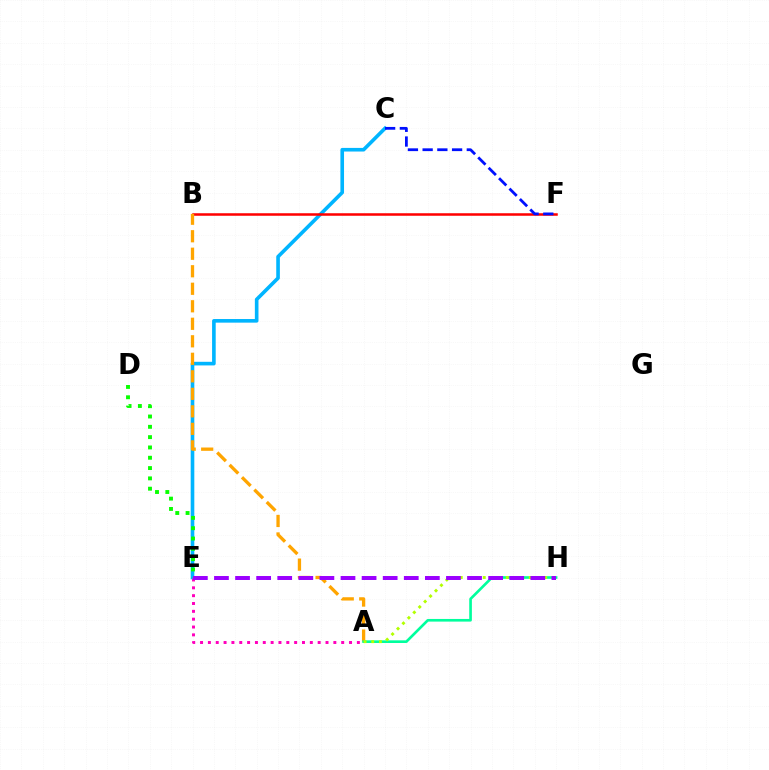{('C', 'E'): [{'color': '#00b5ff', 'line_style': 'solid', 'thickness': 2.61}], ('B', 'F'): [{'color': '#ff0000', 'line_style': 'solid', 'thickness': 1.82}], ('A', 'E'): [{'color': '#ff00bd', 'line_style': 'dotted', 'thickness': 2.13}], ('A', 'B'): [{'color': '#ffa500', 'line_style': 'dashed', 'thickness': 2.38}], ('A', 'H'): [{'color': '#00ff9d', 'line_style': 'solid', 'thickness': 1.91}, {'color': '#b3ff00', 'line_style': 'dotted', 'thickness': 2.08}], ('D', 'E'): [{'color': '#08ff00', 'line_style': 'dotted', 'thickness': 2.8}], ('E', 'H'): [{'color': '#9b00ff', 'line_style': 'dashed', 'thickness': 2.87}], ('C', 'F'): [{'color': '#0010ff', 'line_style': 'dashed', 'thickness': 2.0}]}